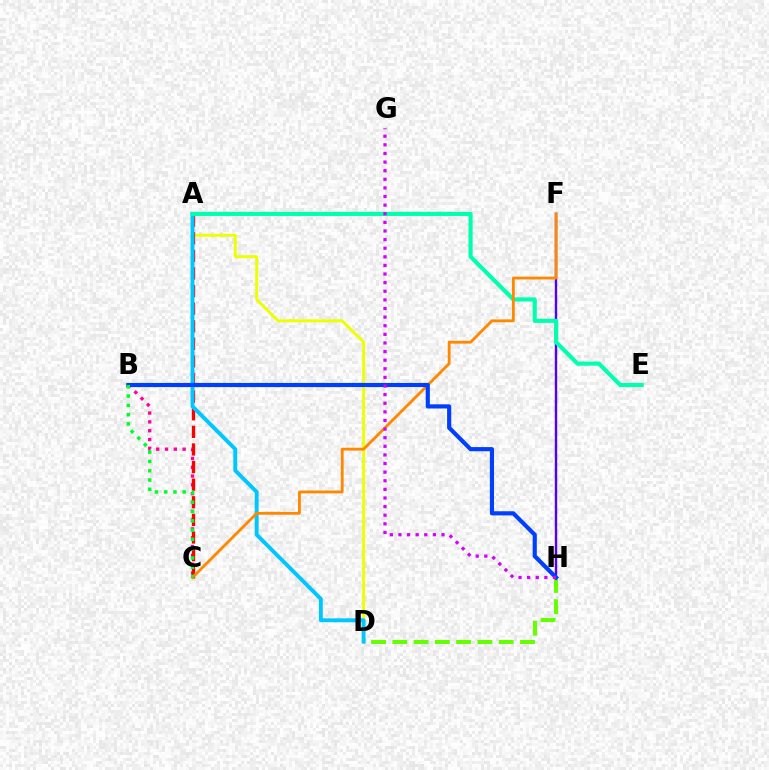{('D', 'H'): [{'color': '#66ff00', 'line_style': 'dashed', 'thickness': 2.89}], ('A', 'D'): [{'color': '#eeff00', 'line_style': 'solid', 'thickness': 2.13}, {'color': '#00c7ff', 'line_style': 'solid', 'thickness': 2.82}], ('B', 'C'): [{'color': '#ff00a0', 'line_style': 'dotted', 'thickness': 2.4}, {'color': '#00ff27', 'line_style': 'dotted', 'thickness': 2.52}], ('A', 'C'): [{'color': '#ff0000', 'line_style': 'dashed', 'thickness': 2.39}], ('F', 'H'): [{'color': '#4f00ff', 'line_style': 'solid', 'thickness': 1.71}], ('A', 'E'): [{'color': '#00ffaf', 'line_style': 'solid', 'thickness': 2.97}], ('C', 'F'): [{'color': '#ff8800', 'line_style': 'solid', 'thickness': 2.03}], ('B', 'H'): [{'color': '#003fff', 'line_style': 'solid', 'thickness': 2.99}], ('G', 'H'): [{'color': '#d600ff', 'line_style': 'dotted', 'thickness': 2.34}]}